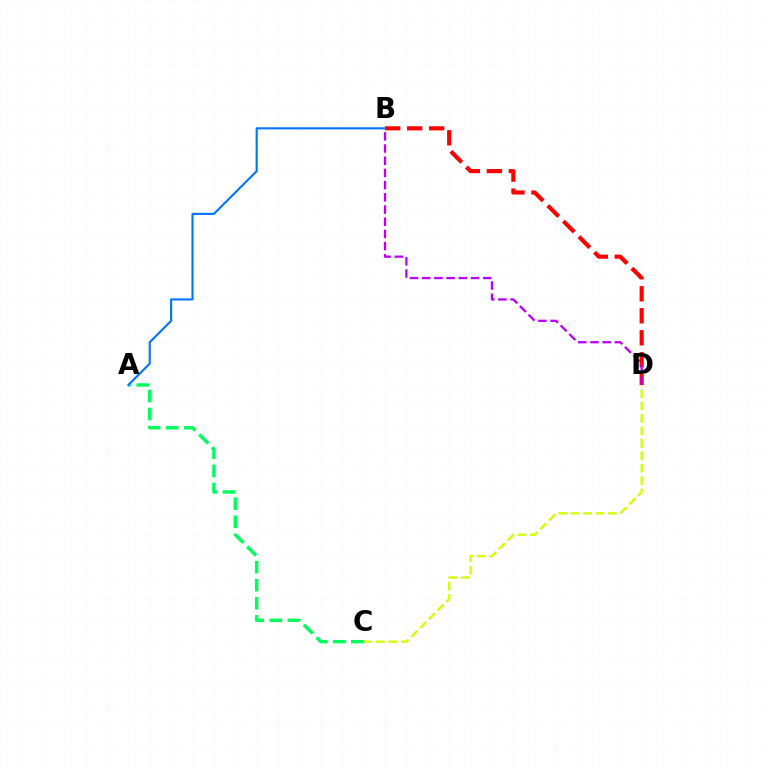{('C', 'D'): [{'color': '#d1ff00', 'line_style': 'dashed', 'thickness': 1.69}], ('B', 'D'): [{'color': '#ff0000', 'line_style': 'dashed', 'thickness': 2.99}, {'color': '#b900ff', 'line_style': 'dashed', 'thickness': 1.66}], ('A', 'C'): [{'color': '#00ff5c', 'line_style': 'dashed', 'thickness': 2.46}], ('A', 'B'): [{'color': '#0074ff', 'line_style': 'solid', 'thickness': 1.52}]}